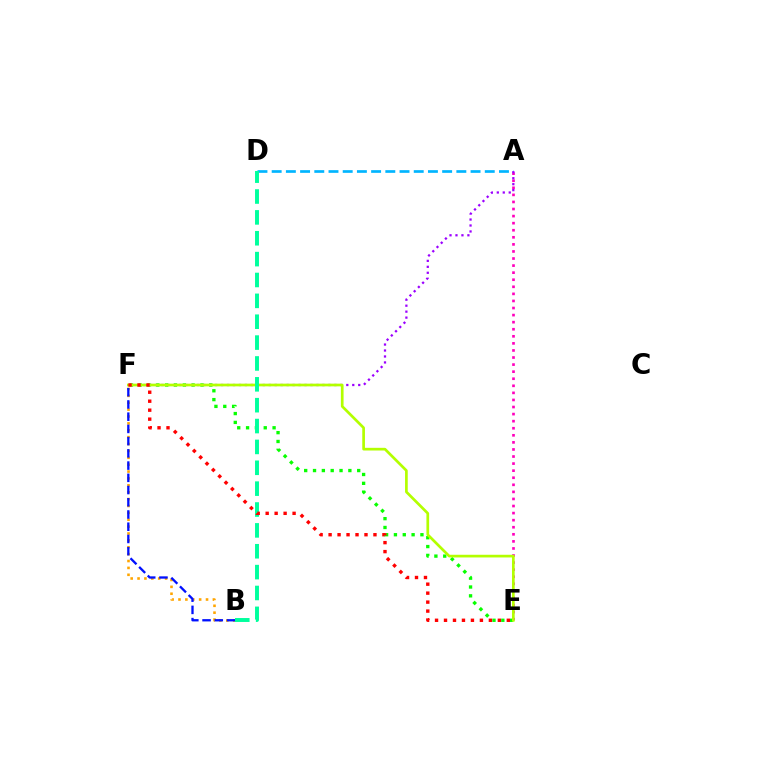{('A', 'D'): [{'color': '#00b5ff', 'line_style': 'dashed', 'thickness': 1.93}], ('B', 'F'): [{'color': '#ffa500', 'line_style': 'dotted', 'thickness': 1.87}, {'color': '#0010ff', 'line_style': 'dashed', 'thickness': 1.66}], ('E', 'F'): [{'color': '#08ff00', 'line_style': 'dotted', 'thickness': 2.4}, {'color': '#b3ff00', 'line_style': 'solid', 'thickness': 1.94}, {'color': '#ff0000', 'line_style': 'dotted', 'thickness': 2.44}], ('A', 'E'): [{'color': '#ff00bd', 'line_style': 'dotted', 'thickness': 1.92}], ('A', 'F'): [{'color': '#9b00ff', 'line_style': 'dotted', 'thickness': 1.62}], ('B', 'D'): [{'color': '#00ff9d', 'line_style': 'dashed', 'thickness': 2.83}]}